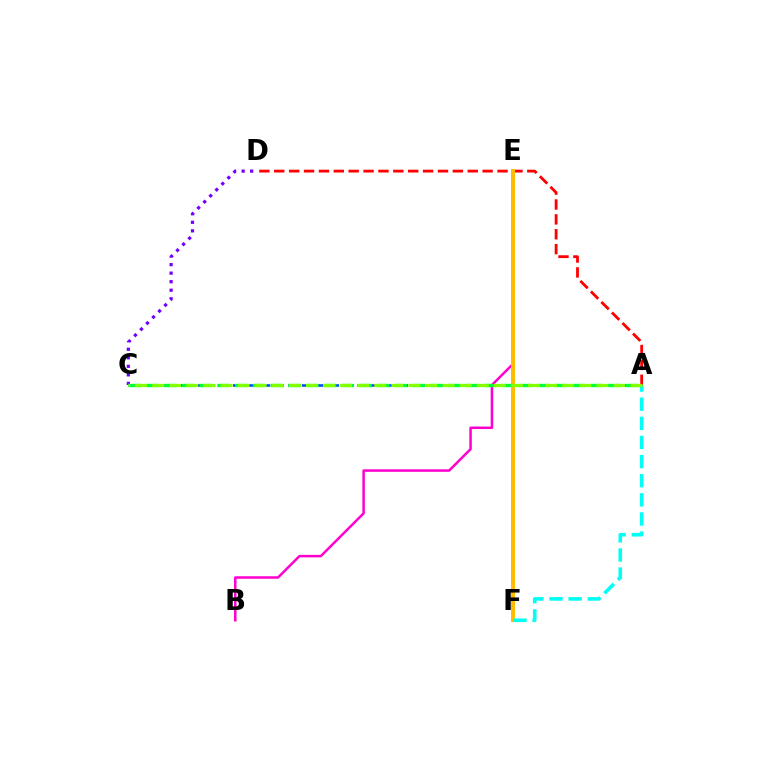{('A', 'C'): [{'color': '#004bff', 'line_style': 'dashed', 'thickness': 1.87}, {'color': '#00ff39', 'line_style': 'dashed', 'thickness': 2.41}, {'color': '#84ff00', 'line_style': 'dashed', 'thickness': 2.32}], ('B', 'E'): [{'color': '#ff00cf', 'line_style': 'solid', 'thickness': 1.81}], ('C', 'D'): [{'color': '#7200ff', 'line_style': 'dotted', 'thickness': 2.32}], ('A', 'D'): [{'color': '#ff0000', 'line_style': 'dashed', 'thickness': 2.02}], ('E', 'F'): [{'color': '#ffbd00', 'line_style': 'solid', 'thickness': 2.89}], ('A', 'F'): [{'color': '#00fff6', 'line_style': 'dashed', 'thickness': 2.6}]}